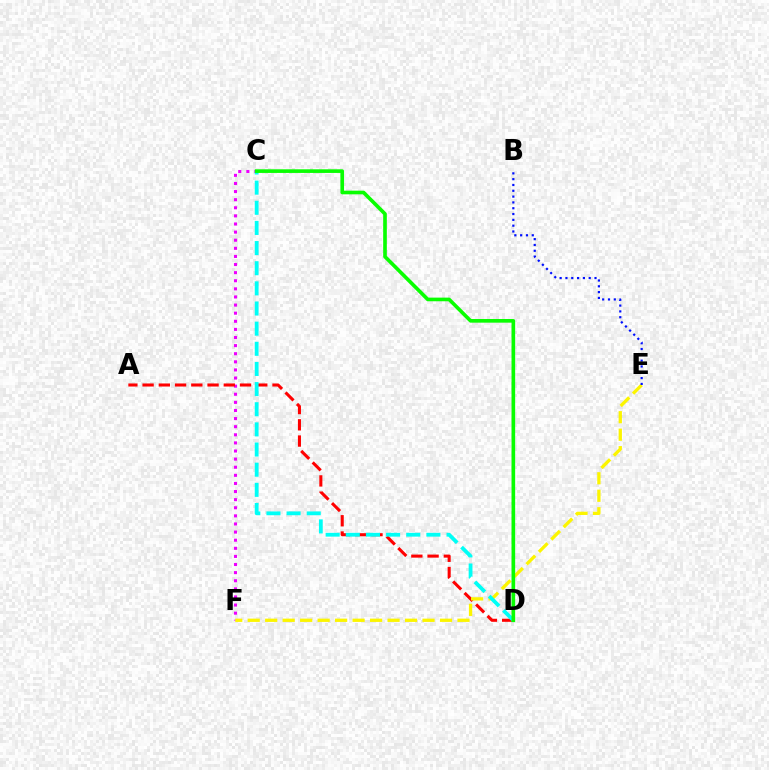{('C', 'F'): [{'color': '#ee00ff', 'line_style': 'dotted', 'thickness': 2.2}], ('A', 'D'): [{'color': '#ff0000', 'line_style': 'dashed', 'thickness': 2.21}], ('E', 'F'): [{'color': '#fcf500', 'line_style': 'dashed', 'thickness': 2.37}], ('B', 'E'): [{'color': '#0010ff', 'line_style': 'dotted', 'thickness': 1.58}], ('C', 'D'): [{'color': '#00fff6', 'line_style': 'dashed', 'thickness': 2.74}, {'color': '#08ff00', 'line_style': 'solid', 'thickness': 2.62}]}